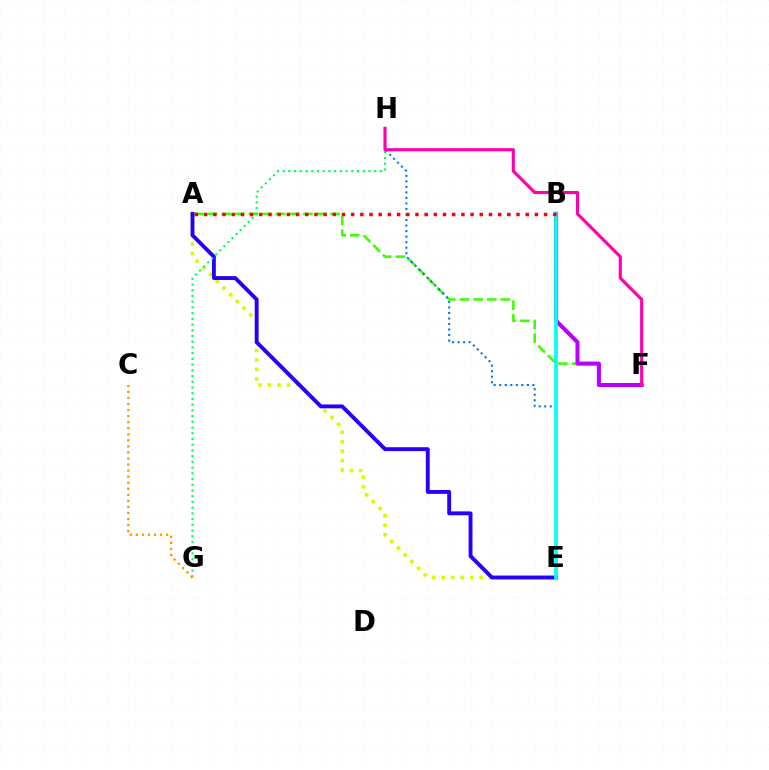{('A', 'F'): [{'color': '#3dff00', 'line_style': 'dashed', 'thickness': 1.85}], ('B', 'F'): [{'color': '#b900ff', 'line_style': 'solid', 'thickness': 2.92}], ('A', 'E'): [{'color': '#d1ff00', 'line_style': 'dotted', 'thickness': 2.58}, {'color': '#2500ff', 'line_style': 'solid', 'thickness': 2.79}], ('E', 'H'): [{'color': '#0074ff', 'line_style': 'dotted', 'thickness': 1.5}], ('G', 'H'): [{'color': '#00ff5c', 'line_style': 'dotted', 'thickness': 1.55}], ('F', 'H'): [{'color': '#ff00ac', 'line_style': 'solid', 'thickness': 2.24}], ('B', 'E'): [{'color': '#00fff6', 'line_style': 'solid', 'thickness': 2.62}], ('C', 'G'): [{'color': '#ff9400', 'line_style': 'dotted', 'thickness': 1.64}], ('A', 'B'): [{'color': '#ff0000', 'line_style': 'dotted', 'thickness': 2.5}]}